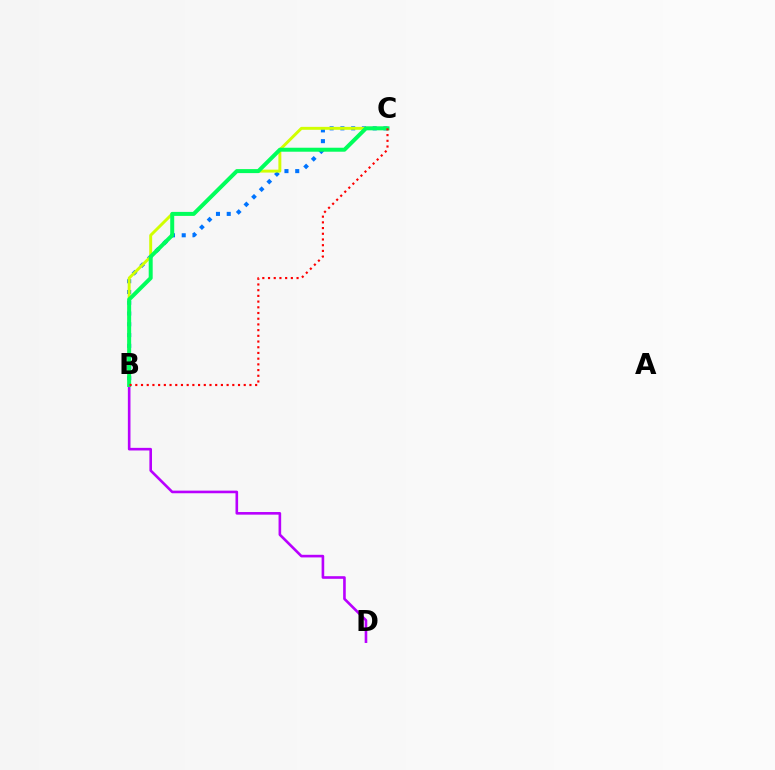{('B', 'C'): [{'color': '#0074ff', 'line_style': 'dotted', 'thickness': 2.93}, {'color': '#d1ff00', 'line_style': 'solid', 'thickness': 2.11}, {'color': '#00ff5c', 'line_style': 'solid', 'thickness': 2.87}, {'color': '#ff0000', 'line_style': 'dotted', 'thickness': 1.55}], ('B', 'D'): [{'color': '#b900ff', 'line_style': 'solid', 'thickness': 1.89}]}